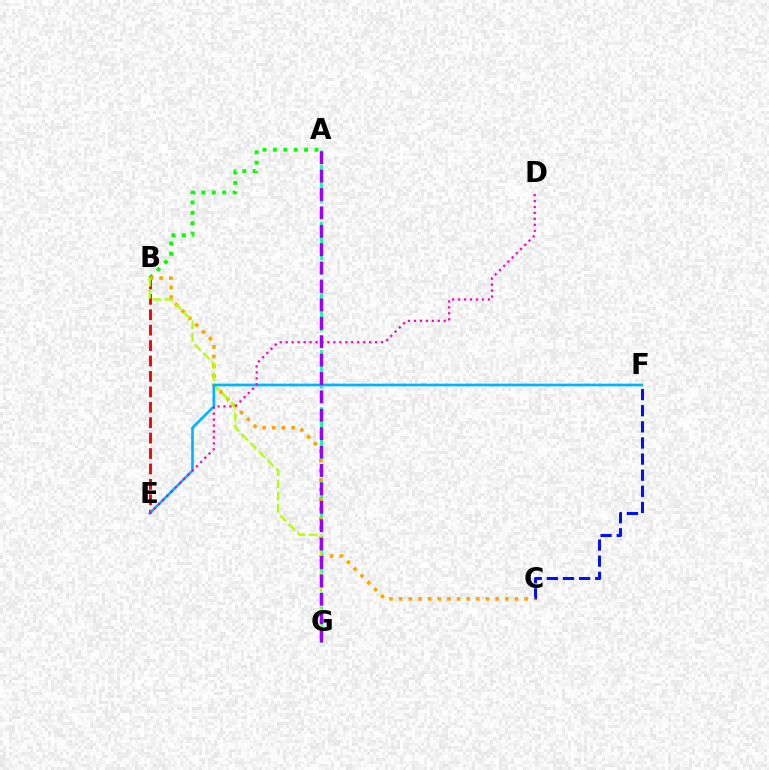{('B', 'E'): [{'color': '#ff0000', 'line_style': 'dashed', 'thickness': 2.1}], ('C', 'F'): [{'color': '#0010ff', 'line_style': 'dashed', 'thickness': 2.19}], ('A', 'B'): [{'color': '#08ff00', 'line_style': 'dotted', 'thickness': 2.82}], ('A', 'G'): [{'color': '#00ff9d', 'line_style': 'dashed', 'thickness': 1.94}, {'color': '#9b00ff', 'line_style': 'dashed', 'thickness': 2.5}], ('B', 'C'): [{'color': '#ffa500', 'line_style': 'dotted', 'thickness': 2.62}], ('B', 'G'): [{'color': '#b3ff00', 'line_style': 'dashed', 'thickness': 1.65}], ('E', 'F'): [{'color': '#00b5ff', 'line_style': 'solid', 'thickness': 1.92}], ('D', 'E'): [{'color': '#ff00bd', 'line_style': 'dotted', 'thickness': 1.62}]}